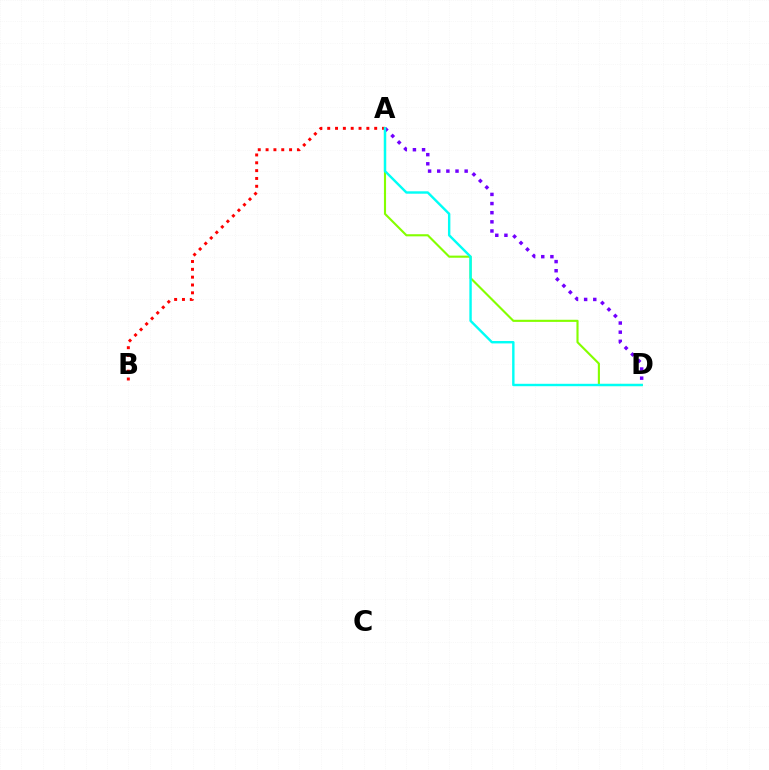{('A', 'B'): [{'color': '#ff0000', 'line_style': 'dotted', 'thickness': 2.13}], ('A', 'D'): [{'color': '#84ff00', 'line_style': 'solid', 'thickness': 1.53}, {'color': '#7200ff', 'line_style': 'dotted', 'thickness': 2.48}, {'color': '#00fff6', 'line_style': 'solid', 'thickness': 1.73}]}